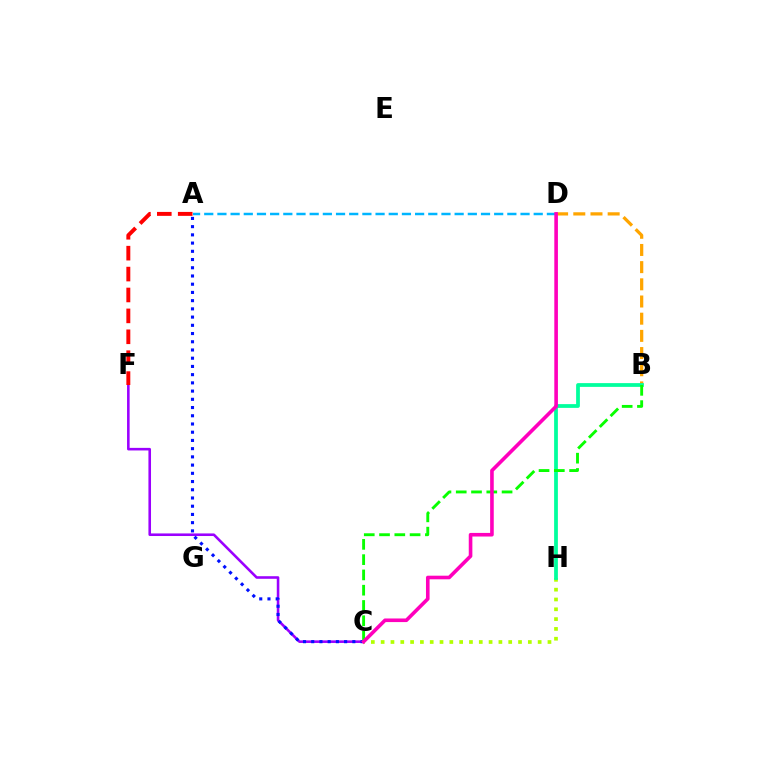{('A', 'D'): [{'color': '#00b5ff', 'line_style': 'dashed', 'thickness': 1.79}], ('C', 'F'): [{'color': '#9b00ff', 'line_style': 'solid', 'thickness': 1.86}], ('B', 'D'): [{'color': '#ffa500', 'line_style': 'dashed', 'thickness': 2.33}], ('C', 'H'): [{'color': '#b3ff00', 'line_style': 'dotted', 'thickness': 2.67}], ('A', 'C'): [{'color': '#0010ff', 'line_style': 'dotted', 'thickness': 2.23}], ('B', 'H'): [{'color': '#00ff9d', 'line_style': 'solid', 'thickness': 2.71}], ('B', 'C'): [{'color': '#08ff00', 'line_style': 'dashed', 'thickness': 2.08}], ('A', 'F'): [{'color': '#ff0000', 'line_style': 'dashed', 'thickness': 2.84}], ('C', 'D'): [{'color': '#ff00bd', 'line_style': 'solid', 'thickness': 2.6}]}